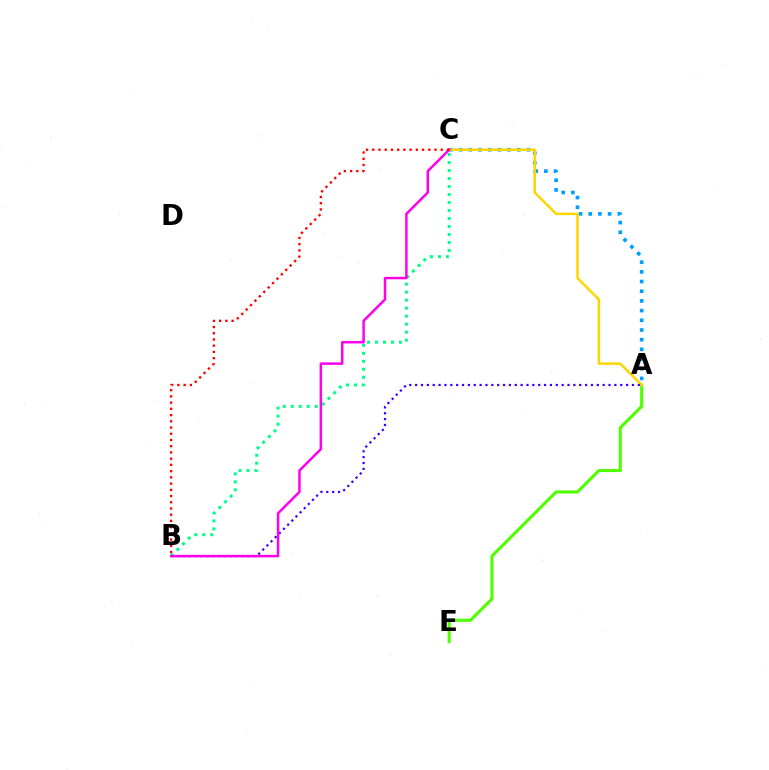{('A', 'E'): [{'color': '#4fff00', 'line_style': 'solid', 'thickness': 2.22}], ('A', 'C'): [{'color': '#009eff', 'line_style': 'dotted', 'thickness': 2.63}, {'color': '#ffd500', 'line_style': 'solid', 'thickness': 1.81}], ('A', 'B'): [{'color': '#3700ff', 'line_style': 'dotted', 'thickness': 1.59}], ('B', 'C'): [{'color': '#00ff86', 'line_style': 'dotted', 'thickness': 2.17}, {'color': '#ff00ed', 'line_style': 'solid', 'thickness': 1.79}, {'color': '#ff0000', 'line_style': 'dotted', 'thickness': 1.69}]}